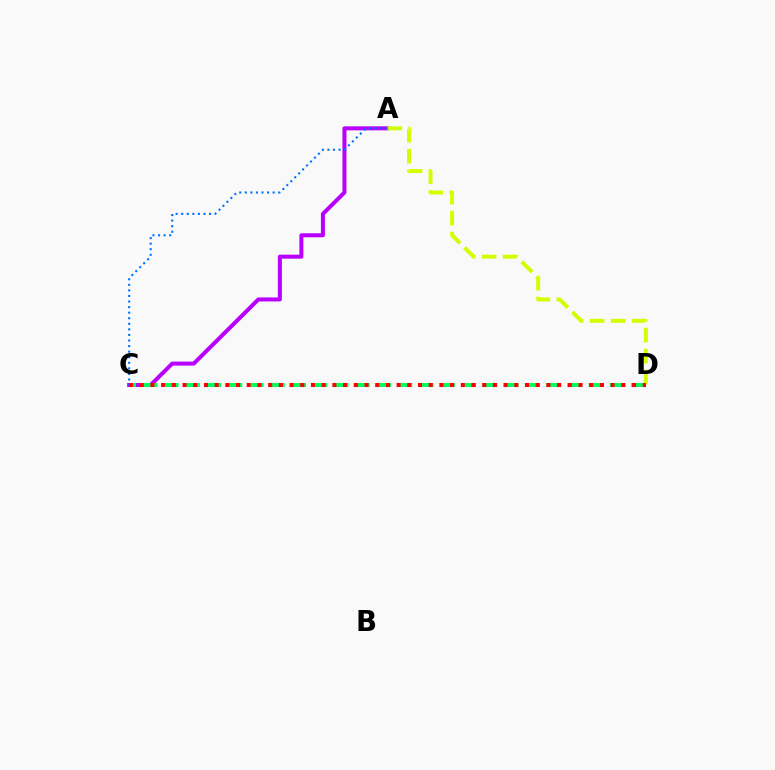{('A', 'C'): [{'color': '#b900ff', 'line_style': 'solid', 'thickness': 2.89}, {'color': '#0074ff', 'line_style': 'dotted', 'thickness': 1.51}], ('C', 'D'): [{'color': '#00ff5c', 'line_style': 'dashed', 'thickness': 2.89}, {'color': '#ff0000', 'line_style': 'dotted', 'thickness': 2.91}], ('A', 'D'): [{'color': '#d1ff00', 'line_style': 'dashed', 'thickness': 2.85}]}